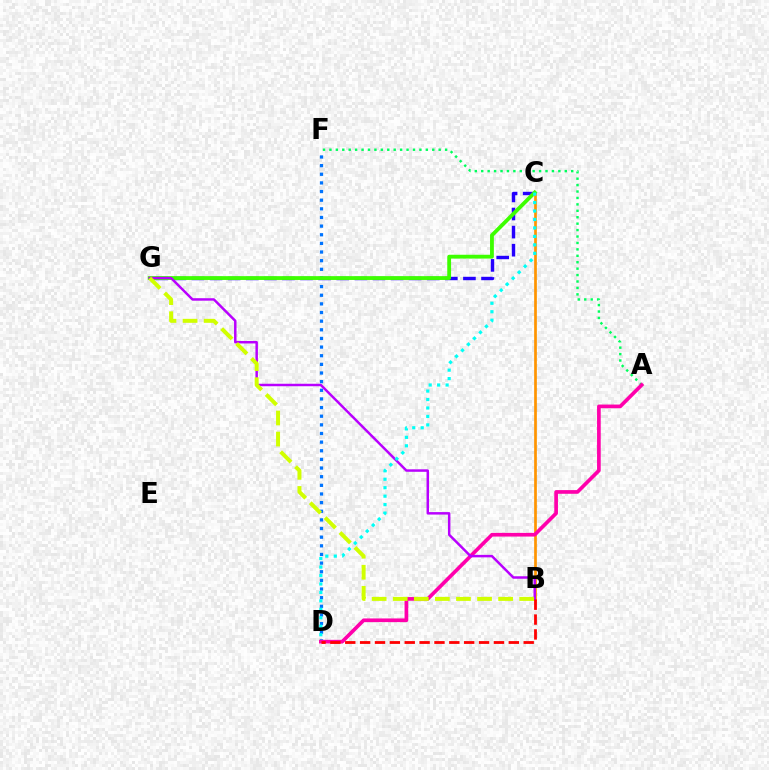{('C', 'G'): [{'color': '#2500ff', 'line_style': 'dashed', 'thickness': 2.46}, {'color': '#3dff00', 'line_style': 'solid', 'thickness': 2.75}], ('D', 'F'): [{'color': '#0074ff', 'line_style': 'dotted', 'thickness': 2.35}], ('B', 'C'): [{'color': '#ff9400', 'line_style': 'solid', 'thickness': 1.94}], ('A', 'F'): [{'color': '#00ff5c', 'line_style': 'dotted', 'thickness': 1.75}], ('A', 'D'): [{'color': '#ff00ac', 'line_style': 'solid', 'thickness': 2.65}], ('B', 'G'): [{'color': '#b900ff', 'line_style': 'solid', 'thickness': 1.78}, {'color': '#d1ff00', 'line_style': 'dashed', 'thickness': 2.86}], ('C', 'D'): [{'color': '#00fff6', 'line_style': 'dotted', 'thickness': 2.3}], ('B', 'D'): [{'color': '#ff0000', 'line_style': 'dashed', 'thickness': 2.02}]}